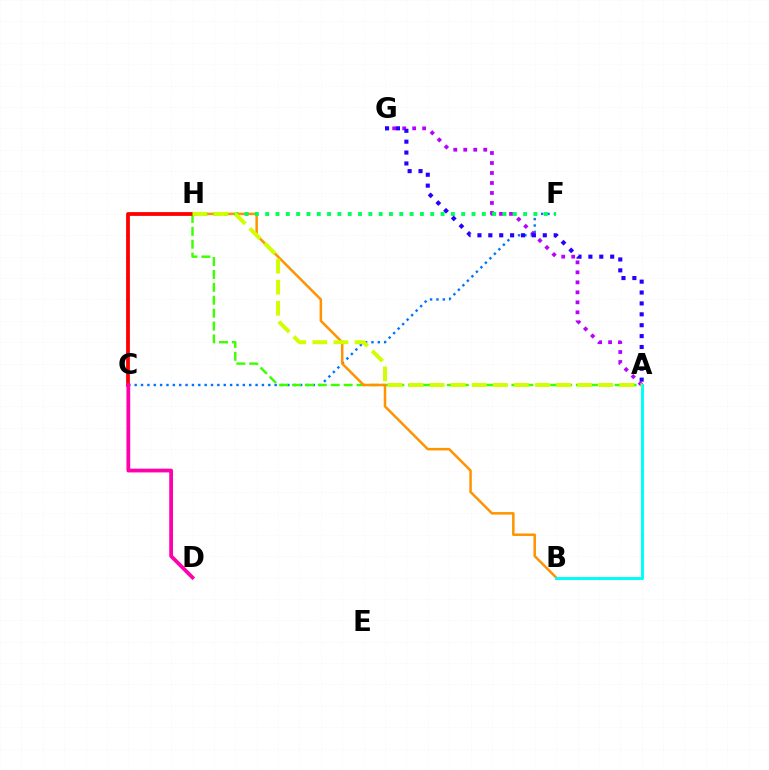{('C', 'F'): [{'color': '#0074ff', 'line_style': 'dotted', 'thickness': 1.73}], ('A', 'H'): [{'color': '#3dff00', 'line_style': 'dashed', 'thickness': 1.75}, {'color': '#d1ff00', 'line_style': 'dashed', 'thickness': 2.86}], ('B', 'H'): [{'color': '#ff9400', 'line_style': 'solid', 'thickness': 1.81}], ('C', 'H'): [{'color': '#ff0000', 'line_style': 'solid', 'thickness': 2.72}], ('C', 'D'): [{'color': '#ff00ac', 'line_style': 'solid', 'thickness': 2.7}], ('A', 'G'): [{'color': '#b900ff', 'line_style': 'dotted', 'thickness': 2.71}, {'color': '#2500ff', 'line_style': 'dotted', 'thickness': 2.96}], ('F', 'H'): [{'color': '#00ff5c', 'line_style': 'dotted', 'thickness': 2.8}], ('A', 'B'): [{'color': '#00fff6', 'line_style': 'solid', 'thickness': 2.15}]}